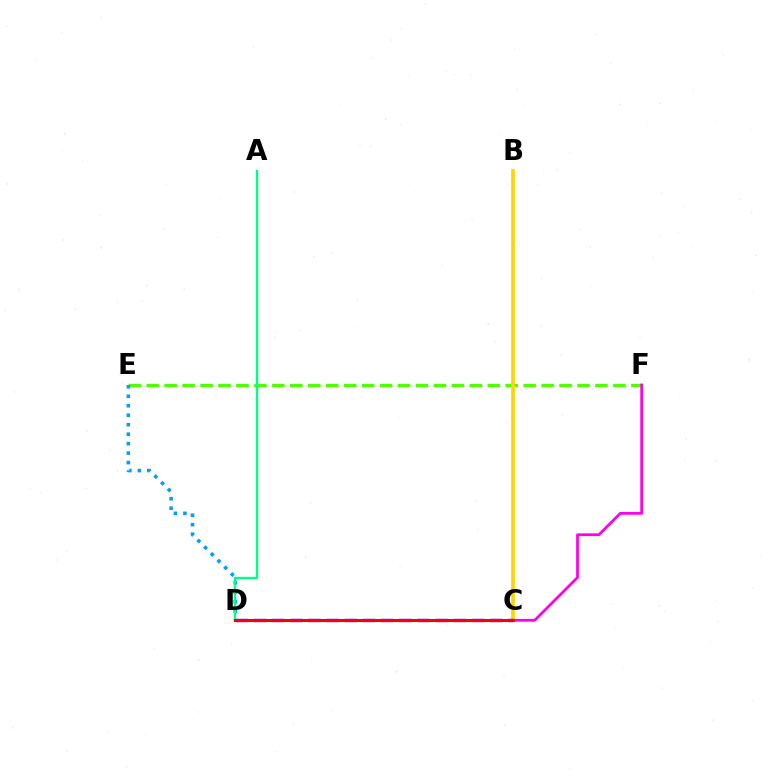{('E', 'F'): [{'color': '#4fff00', 'line_style': 'dashed', 'thickness': 2.44}], ('C', 'F'): [{'color': '#ff00ed', 'line_style': 'solid', 'thickness': 1.99}], ('B', 'C'): [{'color': '#ffd500', 'line_style': 'solid', 'thickness': 2.67}], ('C', 'D'): [{'color': '#3700ff', 'line_style': 'dashed', 'thickness': 2.47}, {'color': '#ff0000', 'line_style': 'solid', 'thickness': 2.16}], ('D', 'E'): [{'color': '#009eff', 'line_style': 'dotted', 'thickness': 2.57}], ('A', 'D'): [{'color': '#00ff86', 'line_style': 'solid', 'thickness': 1.7}]}